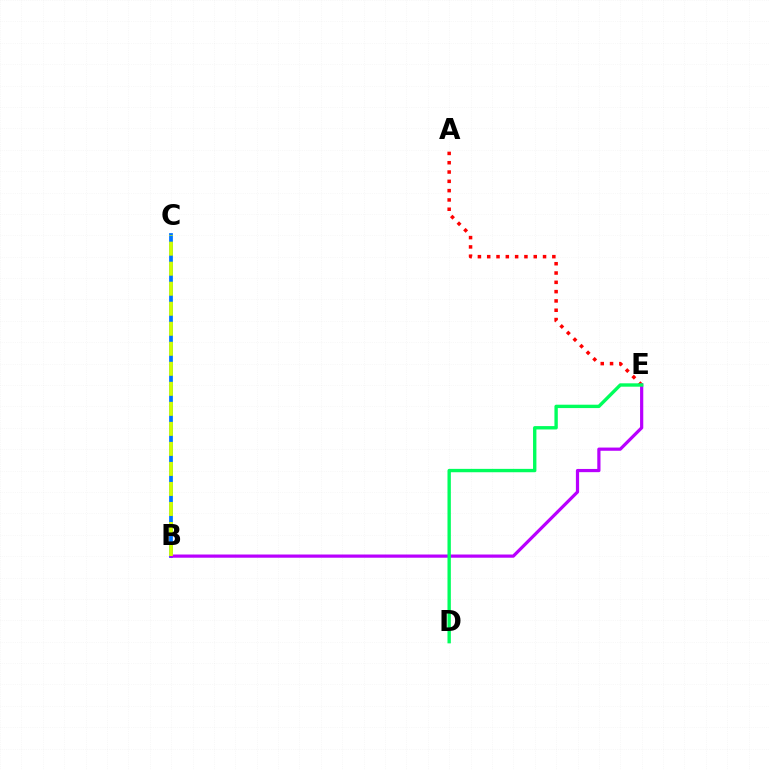{('A', 'E'): [{'color': '#ff0000', 'line_style': 'dotted', 'thickness': 2.53}], ('B', 'C'): [{'color': '#0074ff', 'line_style': 'solid', 'thickness': 2.71}, {'color': '#d1ff00', 'line_style': 'dashed', 'thickness': 2.72}], ('B', 'E'): [{'color': '#b900ff', 'line_style': 'solid', 'thickness': 2.31}], ('D', 'E'): [{'color': '#00ff5c', 'line_style': 'solid', 'thickness': 2.43}]}